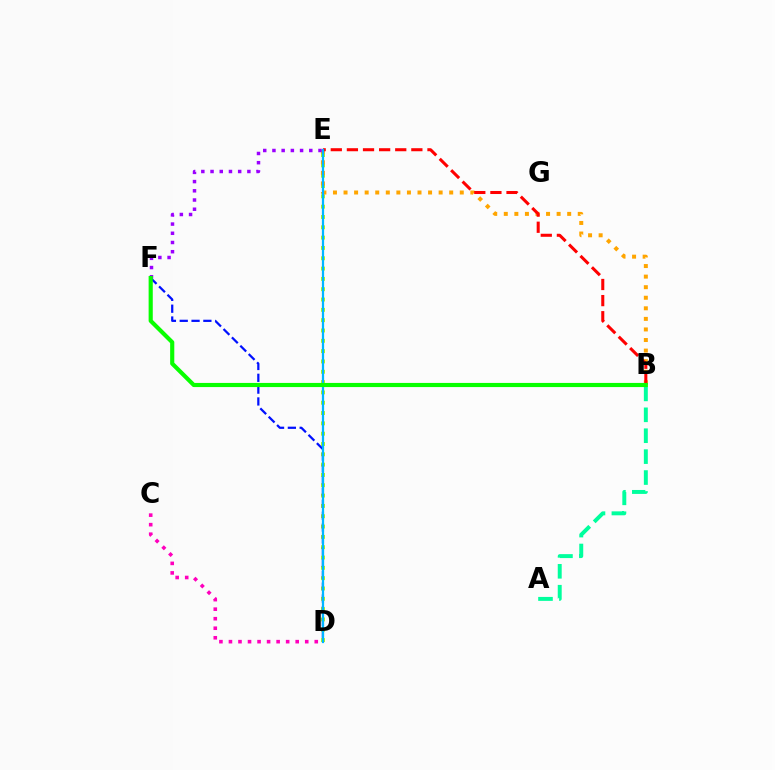{('D', 'E'): [{'color': '#b3ff00', 'line_style': 'dotted', 'thickness': 2.8}, {'color': '#00b5ff', 'line_style': 'solid', 'thickness': 1.62}], ('B', 'E'): [{'color': '#ffa500', 'line_style': 'dotted', 'thickness': 2.87}, {'color': '#ff0000', 'line_style': 'dashed', 'thickness': 2.19}], ('A', 'B'): [{'color': '#00ff9d', 'line_style': 'dashed', 'thickness': 2.84}], ('E', 'F'): [{'color': '#9b00ff', 'line_style': 'dotted', 'thickness': 2.5}], ('D', 'F'): [{'color': '#0010ff', 'line_style': 'dashed', 'thickness': 1.61}], ('C', 'D'): [{'color': '#ff00bd', 'line_style': 'dotted', 'thickness': 2.59}], ('B', 'F'): [{'color': '#08ff00', 'line_style': 'solid', 'thickness': 2.98}]}